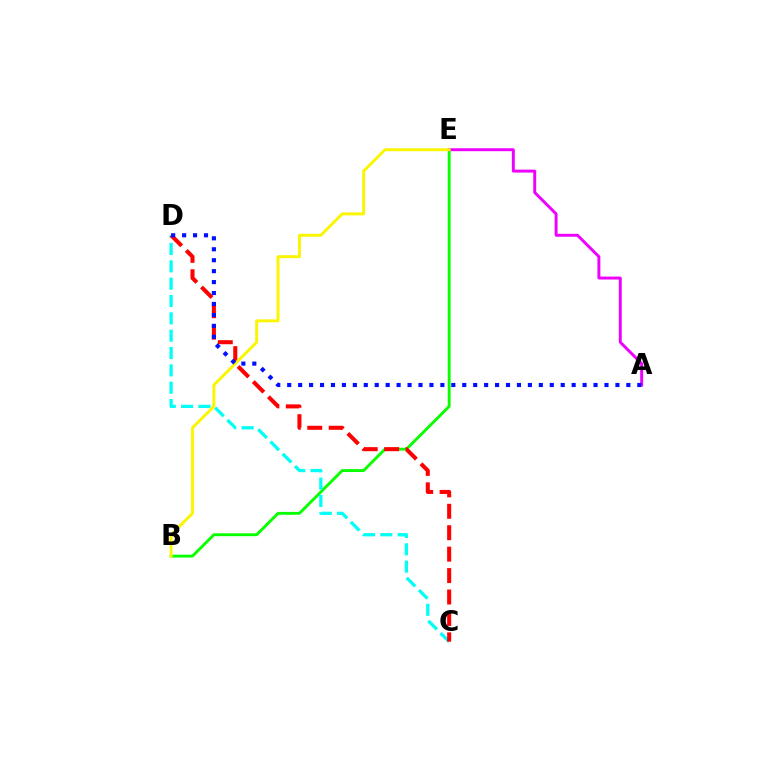{('B', 'E'): [{'color': '#08ff00', 'line_style': 'solid', 'thickness': 2.07}, {'color': '#fcf500', 'line_style': 'solid', 'thickness': 2.11}], ('C', 'D'): [{'color': '#00fff6', 'line_style': 'dashed', 'thickness': 2.36}, {'color': '#ff0000', 'line_style': 'dashed', 'thickness': 2.91}], ('A', 'E'): [{'color': '#ee00ff', 'line_style': 'solid', 'thickness': 2.11}], ('A', 'D'): [{'color': '#0010ff', 'line_style': 'dotted', 'thickness': 2.97}]}